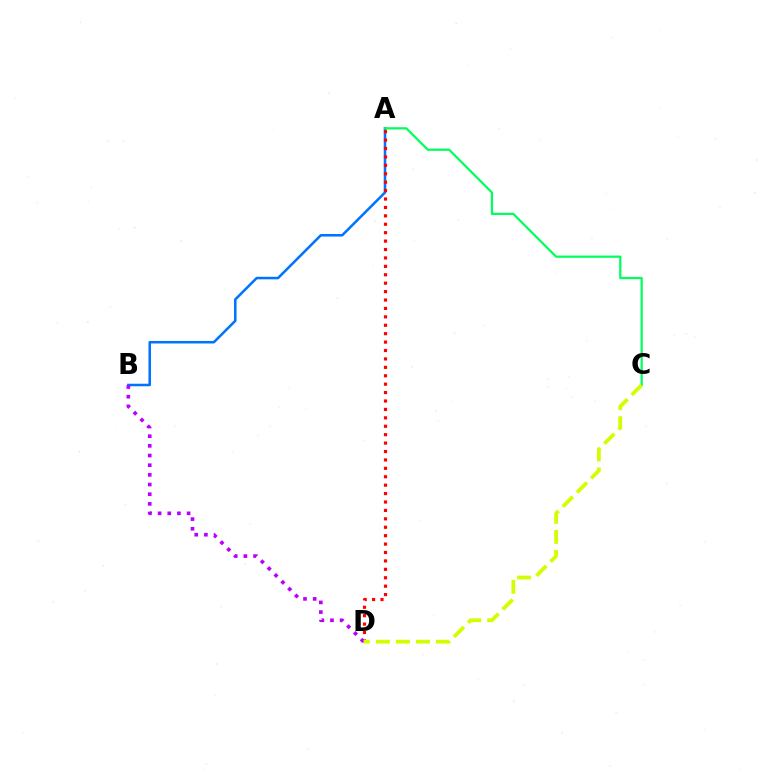{('A', 'B'): [{'color': '#0074ff', 'line_style': 'solid', 'thickness': 1.83}], ('A', 'D'): [{'color': '#ff0000', 'line_style': 'dotted', 'thickness': 2.29}], ('A', 'C'): [{'color': '#00ff5c', 'line_style': 'solid', 'thickness': 1.61}], ('B', 'D'): [{'color': '#b900ff', 'line_style': 'dotted', 'thickness': 2.63}], ('C', 'D'): [{'color': '#d1ff00', 'line_style': 'dashed', 'thickness': 2.72}]}